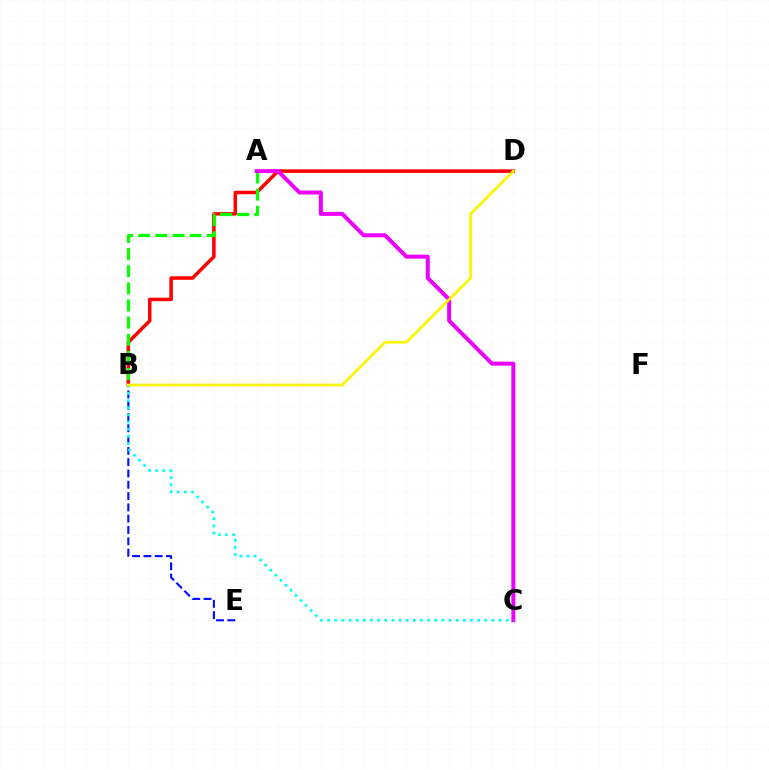{('B', 'E'): [{'color': '#0010ff', 'line_style': 'dashed', 'thickness': 1.53}], ('B', 'D'): [{'color': '#ff0000', 'line_style': 'solid', 'thickness': 2.52}, {'color': '#fcf500', 'line_style': 'solid', 'thickness': 1.96}], ('A', 'B'): [{'color': '#08ff00', 'line_style': 'dashed', 'thickness': 2.33}], ('A', 'C'): [{'color': '#ee00ff', 'line_style': 'solid', 'thickness': 2.87}], ('B', 'C'): [{'color': '#00fff6', 'line_style': 'dotted', 'thickness': 1.94}]}